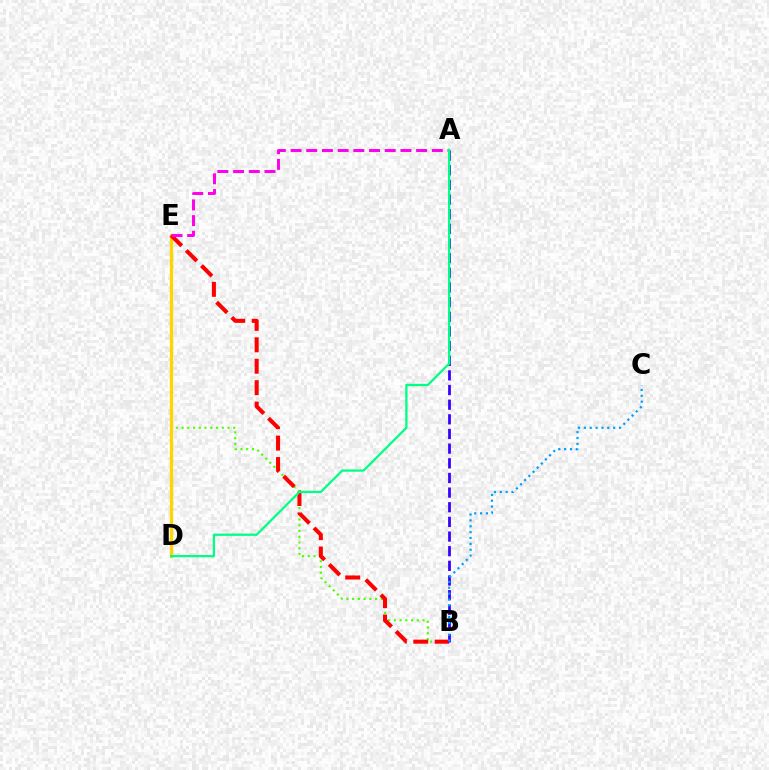{('B', 'E'): [{'color': '#4fff00', 'line_style': 'dotted', 'thickness': 1.56}, {'color': '#ff0000', 'line_style': 'dashed', 'thickness': 2.91}], ('D', 'E'): [{'color': '#ffd500', 'line_style': 'solid', 'thickness': 2.36}], ('A', 'B'): [{'color': '#3700ff', 'line_style': 'dashed', 'thickness': 1.99}], ('A', 'E'): [{'color': '#ff00ed', 'line_style': 'dashed', 'thickness': 2.13}], ('B', 'C'): [{'color': '#009eff', 'line_style': 'dotted', 'thickness': 1.59}], ('A', 'D'): [{'color': '#00ff86', 'line_style': 'solid', 'thickness': 1.64}]}